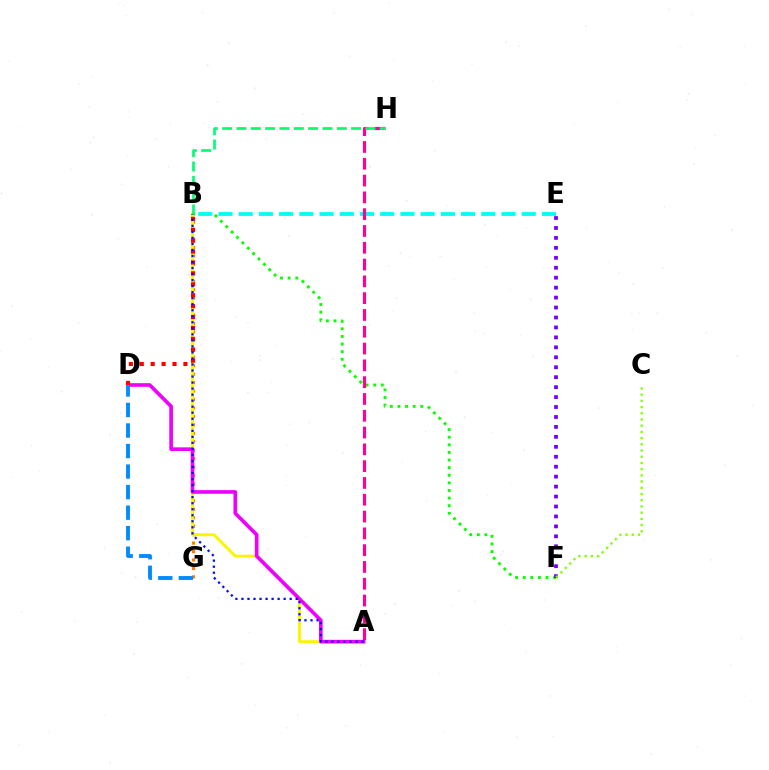{('B', 'F'): [{'color': '#08ff00', 'line_style': 'dotted', 'thickness': 2.07}], ('B', 'G'): [{'color': '#ff7c00', 'line_style': 'dotted', 'thickness': 2.29}], ('A', 'B'): [{'color': '#fcf500', 'line_style': 'solid', 'thickness': 2.11}, {'color': '#0010ff', 'line_style': 'dotted', 'thickness': 1.64}], ('E', 'F'): [{'color': '#7200ff', 'line_style': 'dotted', 'thickness': 2.7}], ('A', 'D'): [{'color': '#ee00ff', 'line_style': 'solid', 'thickness': 2.62}], ('C', 'F'): [{'color': '#84ff00', 'line_style': 'dotted', 'thickness': 1.69}], ('B', 'E'): [{'color': '#00fff6', 'line_style': 'dashed', 'thickness': 2.75}], ('B', 'D'): [{'color': '#ff0000', 'line_style': 'dotted', 'thickness': 2.96}], ('D', 'G'): [{'color': '#008cff', 'line_style': 'dashed', 'thickness': 2.79}], ('A', 'H'): [{'color': '#ff0094', 'line_style': 'dashed', 'thickness': 2.28}], ('B', 'H'): [{'color': '#00ff74', 'line_style': 'dashed', 'thickness': 1.95}]}